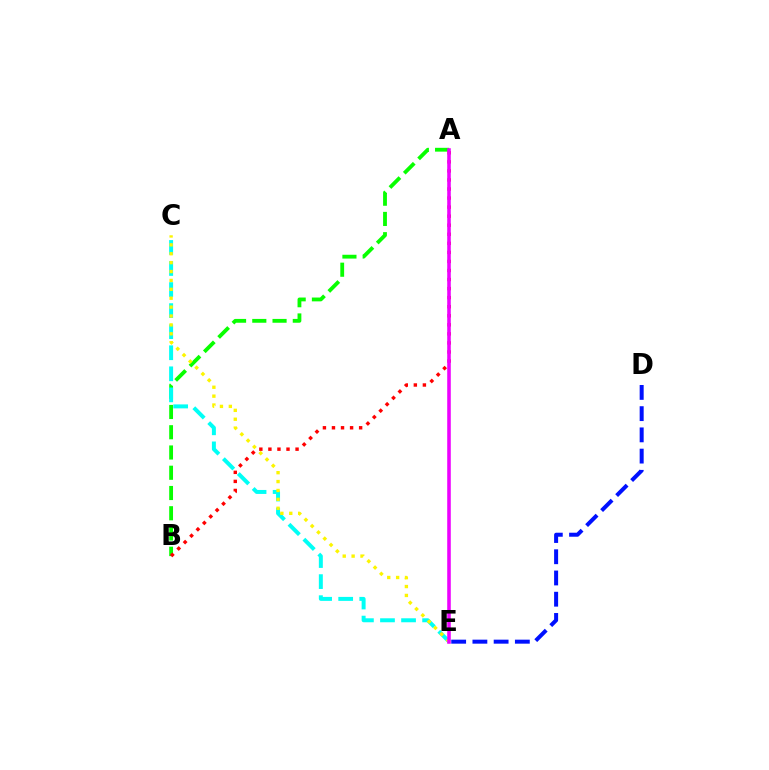{('A', 'B'): [{'color': '#08ff00', 'line_style': 'dashed', 'thickness': 2.75}, {'color': '#ff0000', 'line_style': 'dotted', 'thickness': 2.46}], ('C', 'E'): [{'color': '#00fff6', 'line_style': 'dashed', 'thickness': 2.86}, {'color': '#fcf500', 'line_style': 'dotted', 'thickness': 2.42}], ('D', 'E'): [{'color': '#0010ff', 'line_style': 'dashed', 'thickness': 2.88}], ('A', 'E'): [{'color': '#ee00ff', 'line_style': 'solid', 'thickness': 2.56}]}